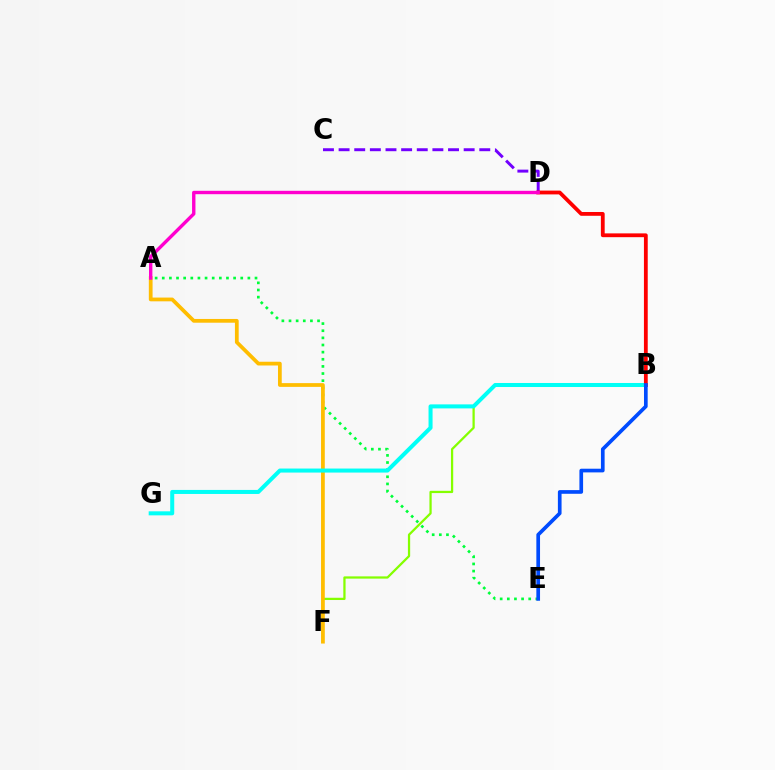{('A', 'E'): [{'color': '#00ff39', 'line_style': 'dotted', 'thickness': 1.94}], ('C', 'D'): [{'color': '#7200ff', 'line_style': 'dashed', 'thickness': 2.12}], ('B', 'F'): [{'color': '#84ff00', 'line_style': 'solid', 'thickness': 1.62}], ('A', 'F'): [{'color': '#ffbd00', 'line_style': 'solid', 'thickness': 2.7}], ('B', 'G'): [{'color': '#00fff6', 'line_style': 'solid', 'thickness': 2.9}], ('B', 'D'): [{'color': '#ff0000', 'line_style': 'solid', 'thickness': 2.73}], ('B', 'E'): [{'color': '#004bff', 'line_style': 'solid', 'thickness': 2.65}], ('A', 'D'): [{'color': '#ff00cf', 'line_style': 'solid', 'thickness': 2.43}]}